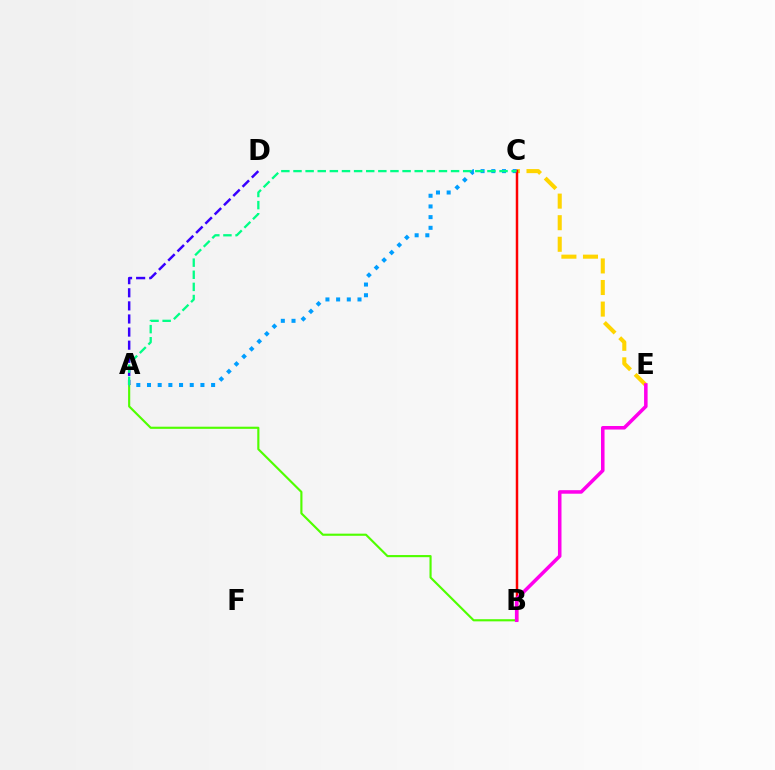{('C', 'E'): [{'color': '#ffd500', 'line_style': 'dashed', 'thickness': 2.93}], ('A', 'B'): [{'color': '#4fff00', 'line_style': 'solid', 'thickness': 1.54}], ('A', 'D'): [{'color': '#3700ff', 'line_style': 'dashed', 'thickness': 1.78}], ('A', 'C'): [{'color': '#009eff', 'line_style': 'dotted', 'thickness': 2.9}, {'color': '#00ff86', 'line_style': 'dashed', 'thickness': 1.65}], ('B', 'C'): [{'color': '#ff0000', 'line_style': 'solid', 'thickness': 1.79}], ('B', 'E'): [{'color': '#ff00ed', 'line_style': 'solid', 'thickness': 2.55}]}